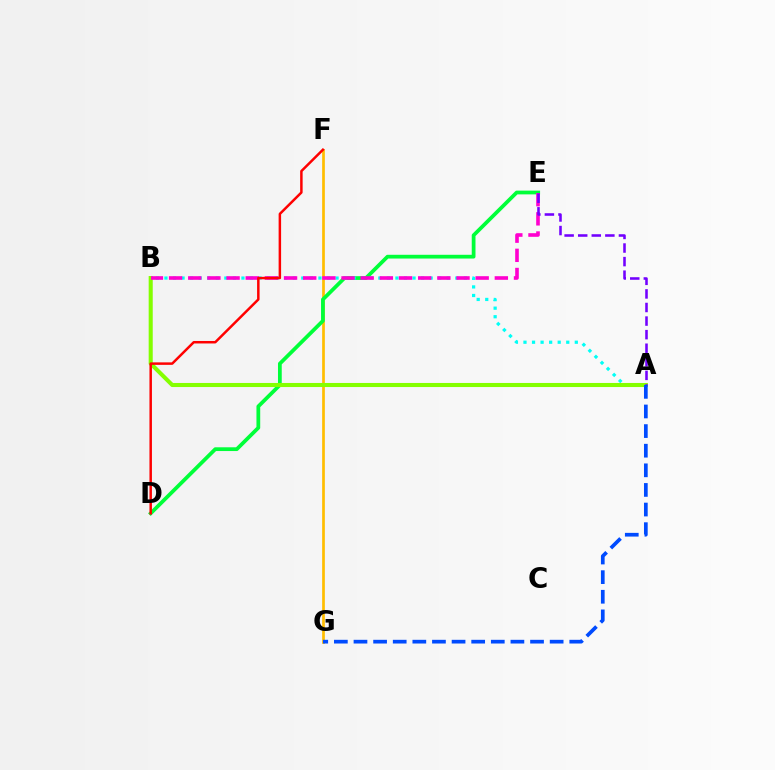{('F', 'G'): [{'color': '#ffbd00', 'line_style': 'solid', 'thickness': 1.95}], ('D', 'E'): [{'color': '#00ff39', 'line_style': 'solid', 'thickness': 2.7}], ('A', 'B'): [{'color': '#00fff6', 'line_style': 'dotted', 'thickness': 2.32}, {'color': '#84ff00', 'line_style': 'solid', 'thickness': 2.93}], ('B', 'E'): [{'color': '#ff00cf', 'line_style': 'dashed', 'thickness': 2.6}], ('A', 'E'): [{'color': '#7200ff', 'line_style': 'dashed', 'thickness': 1.84}], ('D', 'F'): [{'color': '#ff0000', 'line_style': 'solid', 'thickness': 1.79}], ('A', 'G'): [{'color': '#004bff', 'line_style': 'dashed', 'thickness': 2.66}]}